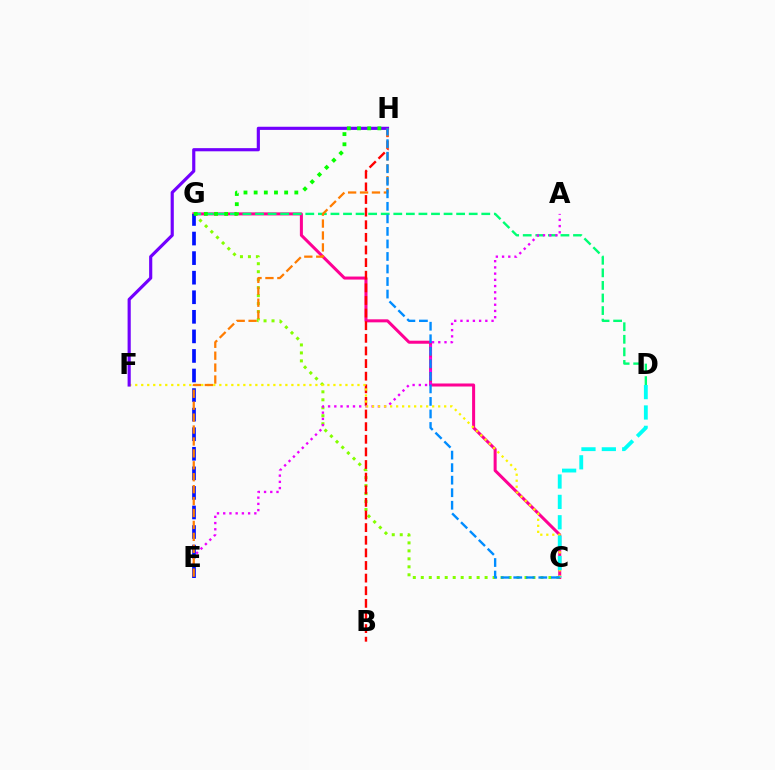{('C', 'G'): [{'color': '#ff0094', 'line_style': 'solid', 'thickness': 2.18}, {'color': '#84ff00', 'line_style': 'dotted', 'thickness': 2.17}], ('B', 'H'): [{'color': '#ff0000', 'line_style': 'dashed', 'thickness': 1.71}], ('D', 'G'): [{'color': '#00ff74', 'line_style': 'dashed', 'thickness': 1.71}], ('A', 'E'): [{'color': '#ee00ff', 'line_style': 'dotted', 'thickness': 1.69}], ('C', 'F'): [{'color': '#fcf500', 'line_style': 'dotted', 'thickness': 1.63}], ('C', 'D'): [{'color': '#00fff6', 'line_style': 'dashed', 'thickness': 2.77}], ('F', 'H'): [{'color': '#7200ff', 'line_style': 'solid', 'thickness': 2.27}], ('E', 'G'): [{'color': '#0010ff', 'line_style': 'dashed', 'thickness': 2.66}], ('E', 'H'): [{'color': '#ff7c00', 'line_style': 'dashed', 'thickness': 1.62}], ('C', 'H'): [{'color': '#008cff', 'line_style': 'dashed', 'thickness': 1.7}], ('G', 'H'): [{'color': '#08ff00', 'line_style': 'dotted', 'thickness': 2.76}]}